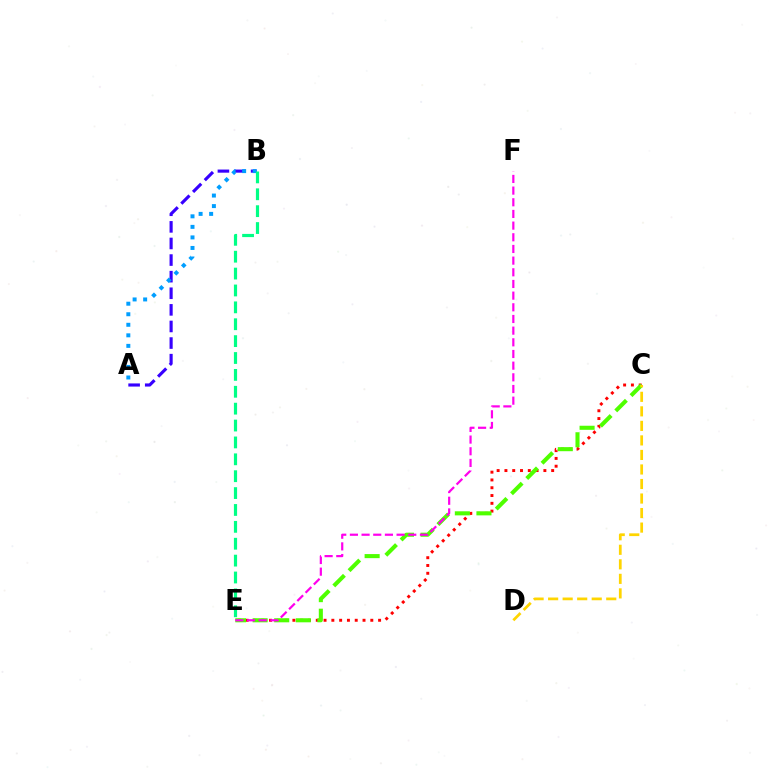{('C', 'E'): [{'color': '#ff0000', 'line_style': 'dotted', 'thickness': 2.12}, {'color': '#4fff00', 'line_style': 'dashed', 'thickness': 2.93}], ('A', 'B'): [{'color': '#3700ff', 'line_style': 'dashed', 'thickness': 2.25}, {'color': '#009eff', 'line_style': 'dotted', 'thickness': 2.86}], ('E', 'F'): [{'color': '#ff00ed', 'line_style': 'dashed', 'thickness': 1.59}], ('C', 'D'): [{'color': '#ffd500', 'line_style': 'dashed', 'thickness': 1.97}], ('B', 'E'): [{'color': '#00ff86', 'line_style': 'dashed', 'thickness': 2.29}]}